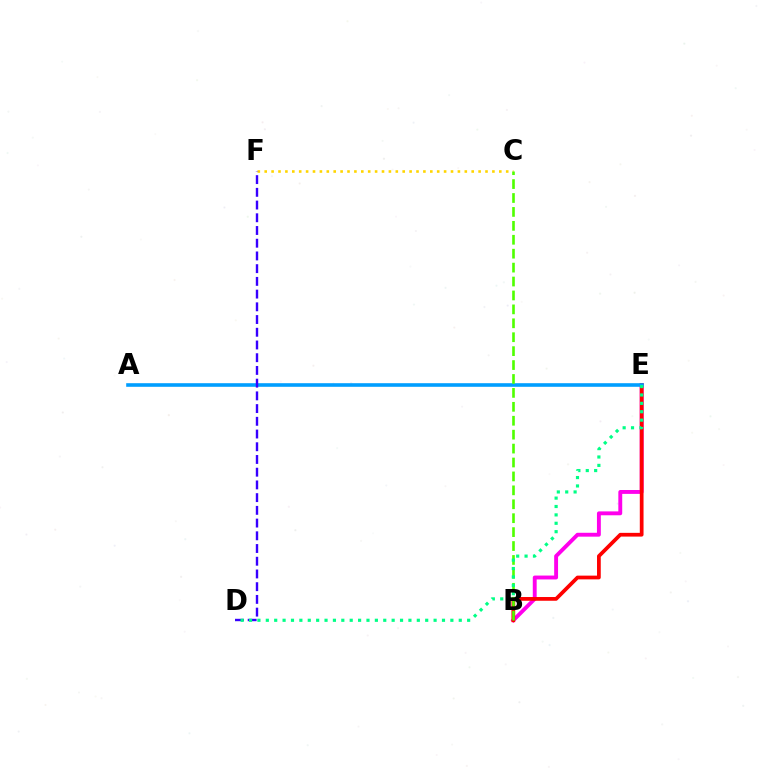{('B', 'E'): [{'color': '#ff00ed', 'line_style': 'solid', 'thickness': 2.8}, {'color': '#ff0000', 'line_style': 'solid', 'thickness': 2.69}], ('C', 'F'): [{'color': '#ffd500', 'line_style': 'dotted', 'thickness': 1.87}], ('A', 'E'): [{'color': '#009eff', 'line_style': 'solid', 'thickness': 2.59}], ('D', 'F'): [{'color': '#3700ff', 'line_style': 'dashed', 'thickness': 1.73}], ('B', 'C'): [{'color': '#4fff00', 'line_style': 'dashed', 'thickness': 1.89}], ('D', 'E'): [{'color': '#00ff86', 'line_style': 'dotted', 'thickness': 2.28}]}